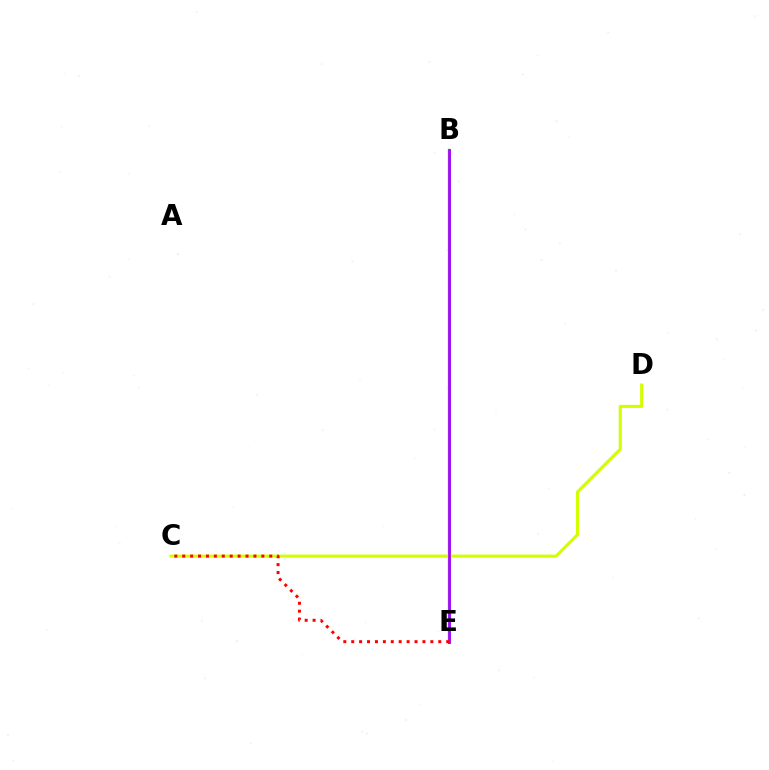{('B', 'E'): [{'color': '#0074ff', 'line_style': 'solid', 'thickness': 2.08}, {'color': '#00ff5c', 'line_style': 'solid', 'thickness': 1.72}, {'color': '#b900ff', 'line_style': 'solid', 'thickness': 1.96}], ('C', 'D'): [{'color': '#d1ff00', 'line_style': 'solid', 'thickness': 2.21}], ('C', 'E'): [{'color': '#ff0000', 'line_style': 'dotted', 'thickness': 2.15}]}